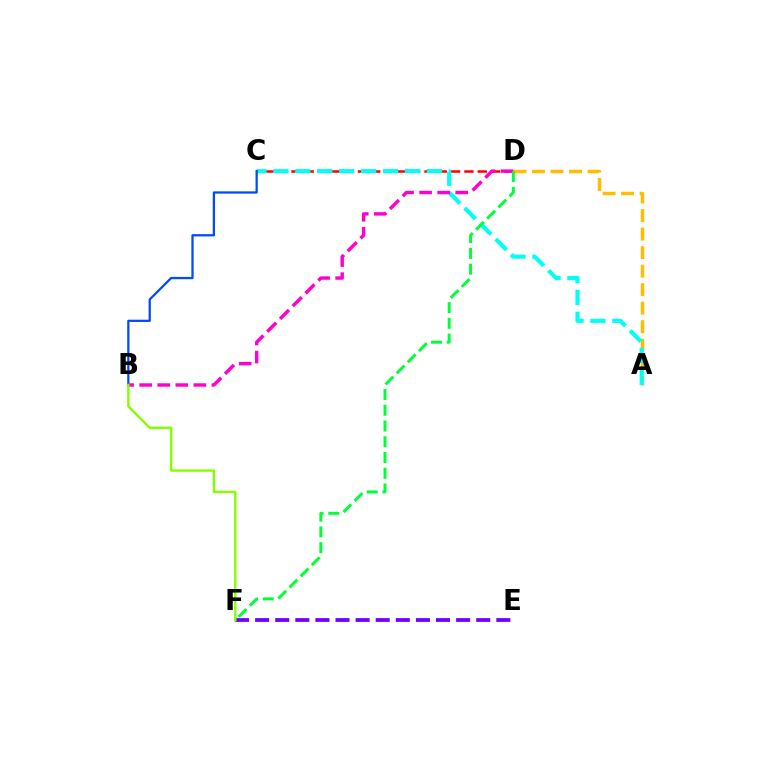{('E', 'F'): [{'color': '#7200ff', 'line_style': 'dashed', 'thickness': 2.73}], ('C', 'D'): [{'color': '#ff0000', 'line_style': 'dashed', 'thickness': 1.81}], ('A', 'D'): [{'color': '#ffbd00', 'line_style': 'dashed', 'thickness': 2.52}], ('A', 'C'): [{'color': '#00fff6', 'line_style': 'dashed', 'thickness': 2.98}], ('B', 'C'): [{'color': '#004bff', 'line_style': 'solid', 'thickness': 1.63}], ('B', 'D'): [{'color': '#ff00cf', 'line_style': 'dashed', 'thickness': 2.45}], ('D', 'F'): [{'color': '#00ff39', 'line_style': 'dashed', 'thickness': 2.14}], ('B', 'F'): [{'color': '#84ff00', 'line_style': 'solid', 'thickness': 1.72}]}